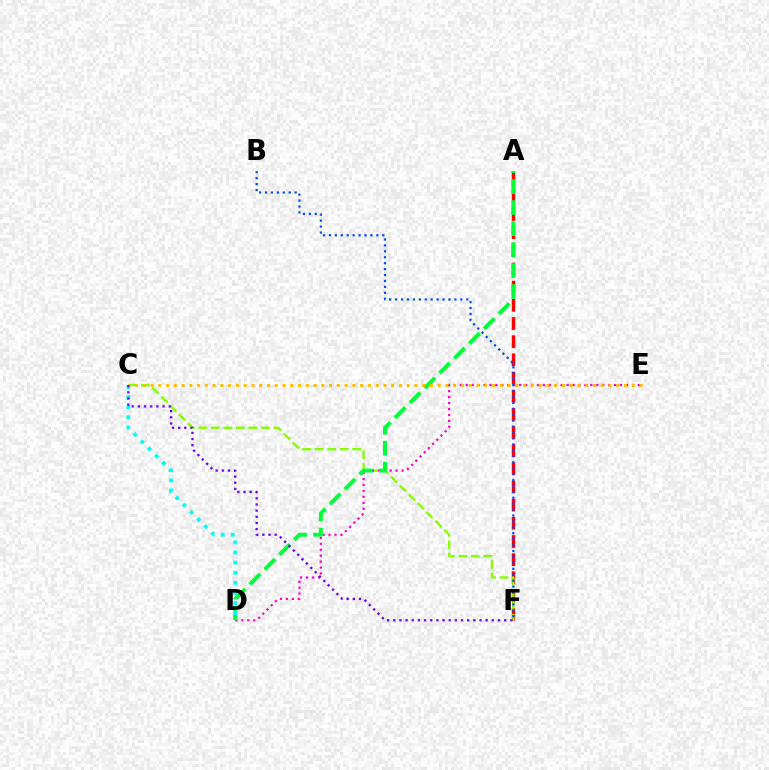{('A', 'F'): [{'color': '#ff0000', 'line_style': 'dashed', 'thickness': 2.47}], ('C', 'F'): [{'color': '#84ff00', 'line_style': 'dashed', 'thickness': 1.7}, {'color': '#7200ff', 'line_style': 'dotted', 'thickness': 1.67}], ('D', 'E'): [{'color': '#ff00cf', 'line_style': 'dotted', 'thickness': 1.61}], ('A', 'D'): [{'color': '#00ff39', 'line_style': 'dashed', 'thickness': 2.85}], ('C', 'D'): [{'color': '#00fff6', 'line_style': 'dotted', 'thickness': 2.75}], ('B', 'F'): [{'color': '#004bff', 'line_style': 'dotted', 'thickness': 1.61}], ('C', 'E'): [{'color': '#ffbd00', 'line_style': 'dotted', 'thickness': 2.11}]}